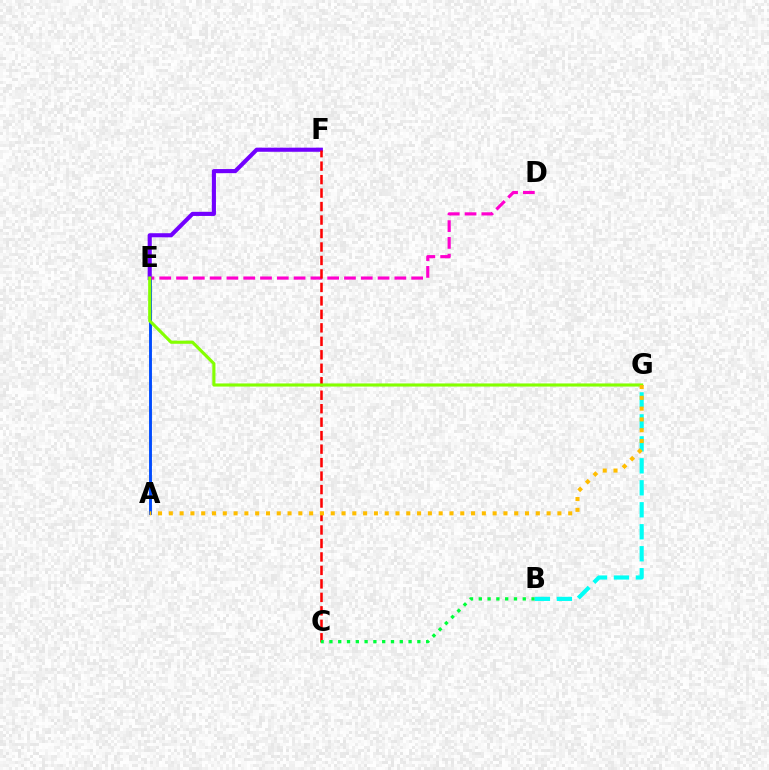{('A', 'E'): [{'color': '#004bff', 'line_style': 'solid', 'thickness': 2.09}], ('D', 'E'): [{'color': '#ff00cf', 'line_style': 'dashed', 'thickness': 2.28}], ('E', 'F'): [{'color': '#7200ff', 'line_style': 'solid', 'thickness': 2.96}], ('C', 'F'): [{'color': '#ff0000', 'line_style': 'dashed', 'thickness': 1.83}], ('B', 'C'): [{'color': '#00ff39', 'line_style': 'dotted', 'thickness': 2.39}], ('E', 'G'): [{'color': '#84ff00', 'line_style': 'solid', 'thickness': 2.25}], ('B', 'G'): [{'color': '#00fff6', 'line_style': 'dashed', 'thickness': 2.99}], ('A', 'G'): [{'color': '#ffbd00', 'line_style': 'dotted', 'thickness': 2.93}]}